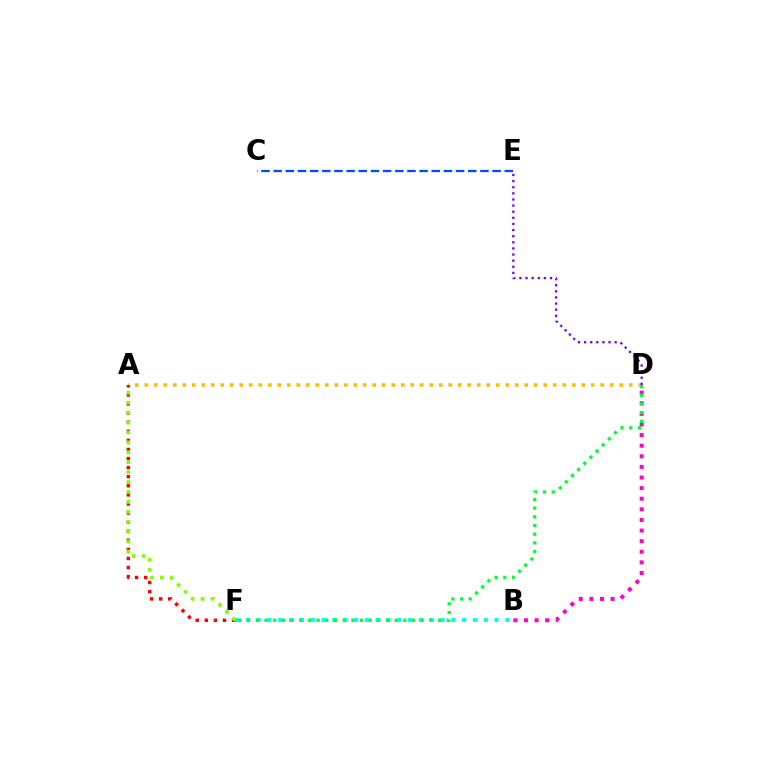{('B', 'D'): [{'color': '#ff00cf', 'line_style': 'dotted', 'thickness': 2.88}], ('B', 'F'): [{'color': '#00fff6', 'line_style': 'dotted', 'thickness': 2.94}], ('A', 'D'): [{'color': '#ffbd00', 'line_style': 'dotted', 'thickness': 2.58}], ('C', 'E'): [{'color': '#004bff', 'line_style': 'dashed', 'thickness': 1.65}], ('A', 'F'): [{'color': '#ff0000', 'line_style': 'dotted', 'thickness': 2.47}, {'color': '#84ff00', 'line_style': 'dotted', 'thickness': 2.7}], ('D', 'F'): [{'color': '#00ff39', 'line_style': 'dotted', 'thickness': 2.36}], ('D', 'E'): [{'color': '#7200ff', 'line_style': 'dotted', 'thickness': 1.66}]}